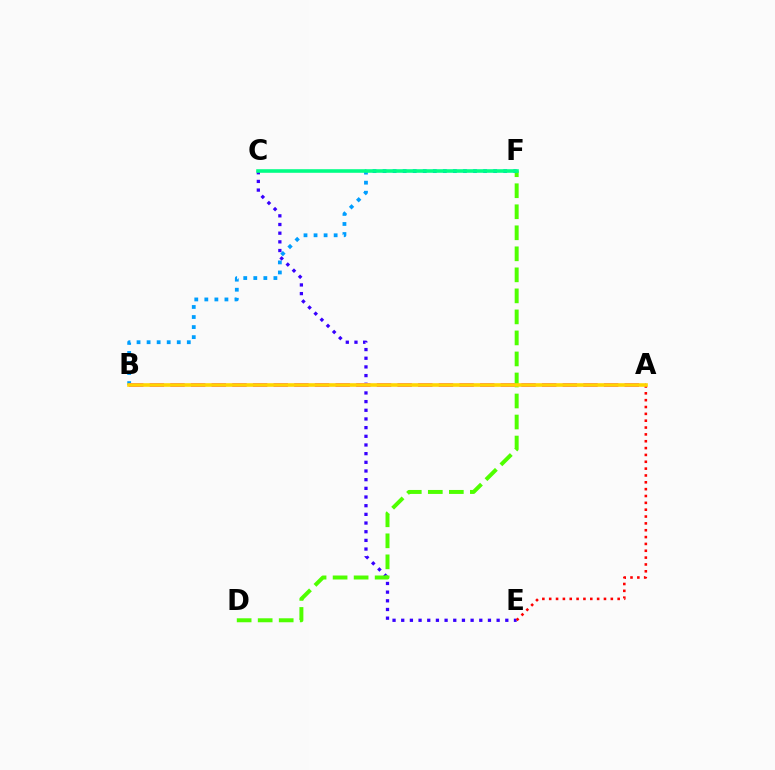{('C', 'E'): [{'color': '#3700ff', 'line_style': 'dotted', 'thickness': 2.36}], ('D', 'F'): [{'color': '#4fff00', 'line_style': 'dashed', 'thickness': 2.86}], ('B', 'F'): [{'color': '#009eff', 'line_style': 'dotted', 'thickness': 2.73}], ('A', 'B'): [{'color': '#ff00ed', 'line_style': 'dashed', 'thickness': 2.81}, {'color': '#ffd500', 'line_style': 'solid', 'thickness': 2.6}], ('A', 'E'): [{'color': '#ff0000', 'line_style': 'dotted', 'thickness': 1.86}], ('C', 'F'): [{'color': '#00ff86', 'line_style': 'solid', 'thickness': 2.58}]}